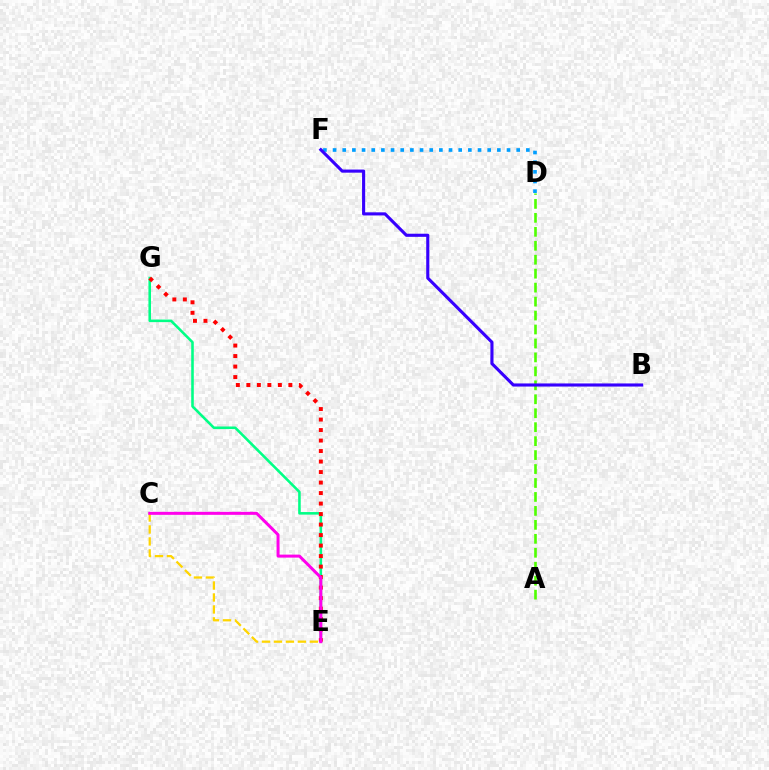{('A', 'D'): [{'color': '#4fff00', 'line_style': 'dashed', 'thickness': 1.9}], ('E', 'G'): [{'color': '#00ff86', 'line_style': 'solid', 'thickness': 1.85}, {'color': '#ff0000', 'line_style': 'dotted', 'thickness': 2.85}], ('D', 'F'): [{'color': '#009eff', 'line_style': 'dotted', 'thickness': 2.63}], ('B', 'F'): [{'color': '#3700ff', 'line_style': 'solid', 'thickness': 2.24}], ('C', 'E'): [{'color': '#ffd500', 'line_style': 'dashed', 'thickness': 1.63}, {'color': '#ff00ed', 'line_style': 'solid', 'thickness': 2.16}]}